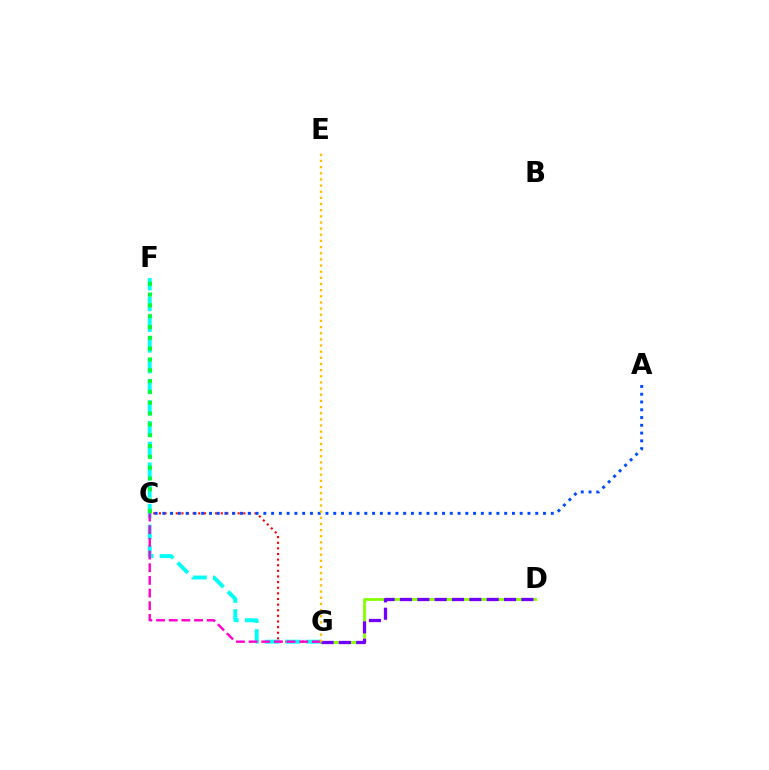{('D', 'G'): [{'color': '#84ff00', 'line_style': 'solid', 'thickness': 2.01}, {'color': '#7200ff', 'line_style': 'dashed', 'thickness': 2.36}], ('C', 'G'): [{'color': '#ff0000', 'line_style': 'dotted', 'thickness': 1.53}, {'color': '#ff00cf', 'line_style': 'dashed', 'thickness': 1.72}], ('F', 'G'): [{'color': '#00fff6', 'line_style': 'dashed', 'thickness': 2.81}], ('C', 'F'): [{'color': '#00ff39', 'line_style': 'dotted', 'thickness': 2.94}], ('A', 'C'): [{'color': '#004bff', 'line_style': 'dotted', 'thickness': 2.11}], ('E', 'G'): [{'color': '#ffbd00', 'line_style': 'dotted', 'thickness': 1.67}]}